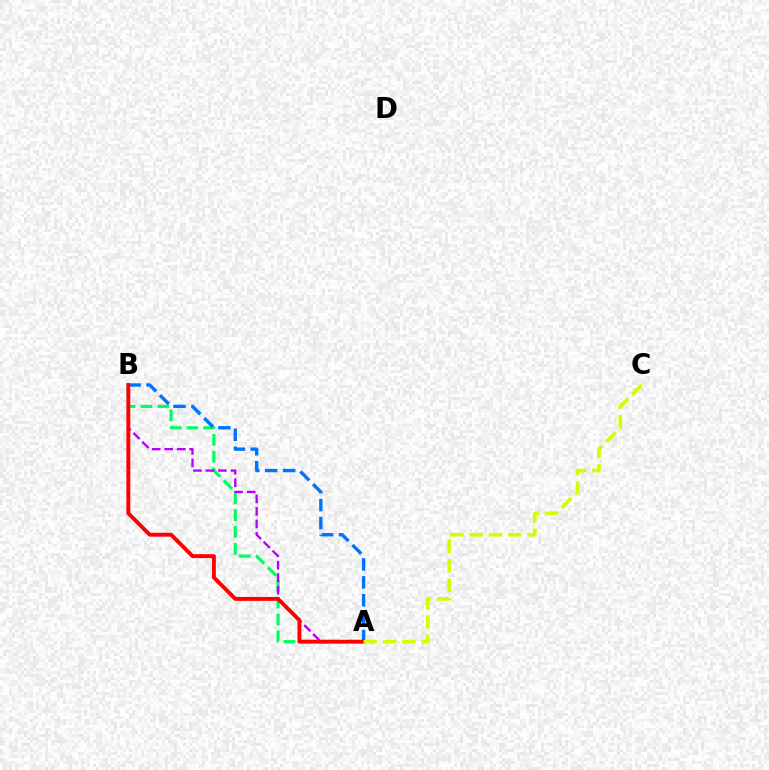{('A', 'B'): [{'color': '#00ff5c', 'line_style': 'dashed', 'thickness': 2.29}, {'color': '#b900ff', 'line_style': 'dashed', 'thickness': 1.7}, {'color': '#0074ff', 'line_style': 'dashed', 'thickness': 2.43}, {'color': '#ff0000', 'line_style': 'solid', 'thickness': 2.81}], ('A', 'C'): [{'color': '#d1ff00', 'line_style': 'dashed', 'thickness': 2.63}]}